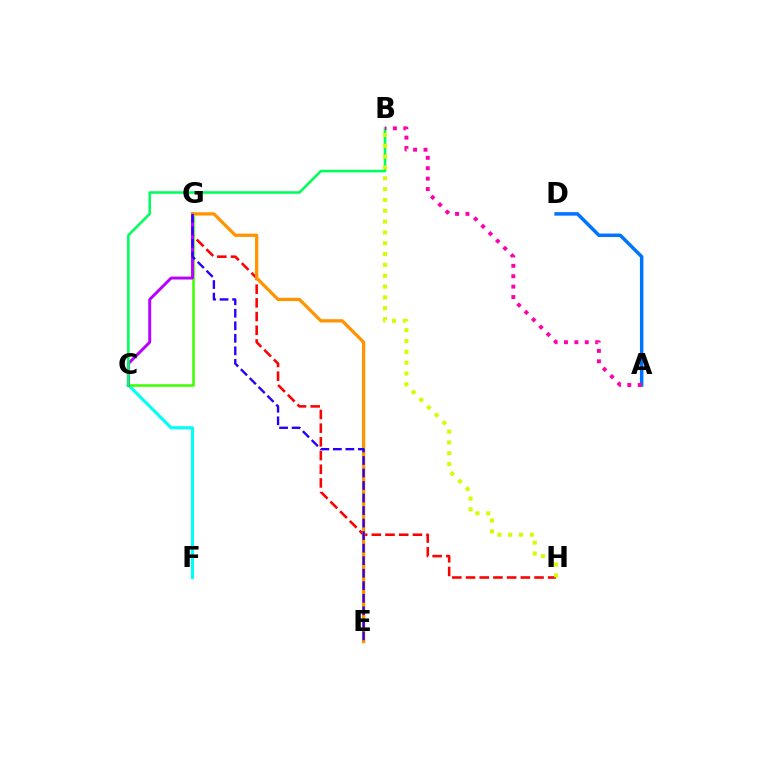{('C', 'F'): [{'color': '#00fff6', 'line_style': 'solid', 'thickness': 2.24}], ('C', 'G'): [{'color': '#3dff00', 'line_style': 'solid', 'thickness': 1.84}, {'color': '#b900ff', 'line_style': 'solid', 'thickness': 2.11}], ('G', 'H'): [{'color': '#ff0000', 'line_style': 'dashed', 'thickness': 1.86}], ('B', 'C'): [{'color': '#00ff5c', 'line_style': 'solid', 'thickness': 1.86}], ('A', 'D'): [{'color': '#0074ff', 'line_style': 'solid', 'thickness': 2.51}], ('E', 'G'): [{'color': '#ff9400', 'line_style': 'solid', 'thickness': 2.35}, {'color': '#2500ff', 'line_style': 'dashed', 'thickness': 1.7}], ('B', 'H'): [{'color': '#d1ff00', 'line_style': 'dotted', 'thickness': 2.94}], ('A', 'B'): [{'color': '#ff00ac', 'line_style': 'dotted', 'thickness': 2.83}]}